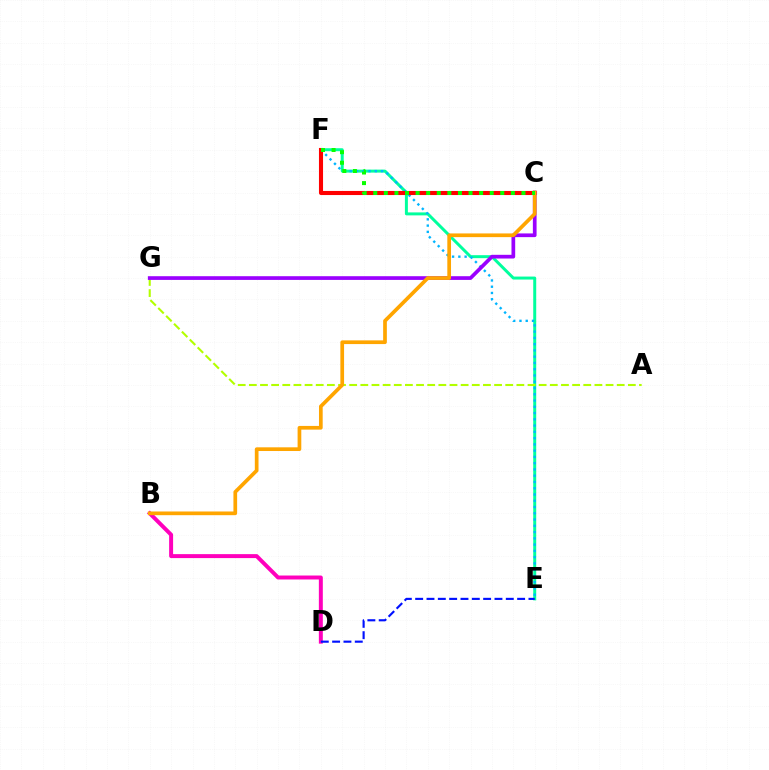{('B', 'D'): [{'color': '#ff00bd', 'line_style': 'solid', 'thickness': 2.85}], ('E', 'F'): [{'color': '#00ff9d', 'line_style': 'solid', 'thickness': 2.14}, {'color': '#00b5ff', 'line_style': 'dotted', 'thickness': 1.7}], ('A', 'G'): [{'color': '#b3ff00', 'line_style': 'dashed', 'thickness': 1.51}], ('C', 'F'): [{'color': '#ff0000', 'line_style': 'solid', 'thickness': 2.94}, {'color': '#08ff00', 'line_style': 'dotted', 'thickness': 2.88}], ('D', 'E'): [{'color': '#0010ff', 'line_style': 'dashed', 'thickness': 1.54}], ('C', 'G'): [{'color': '#9b00ff', 'line_style': 'solid', 'thickness': 2.67}], ('B', 'C'): [{'color': '#ffa500', 'line_style': 'solid', 'thickness': 2.67}]}